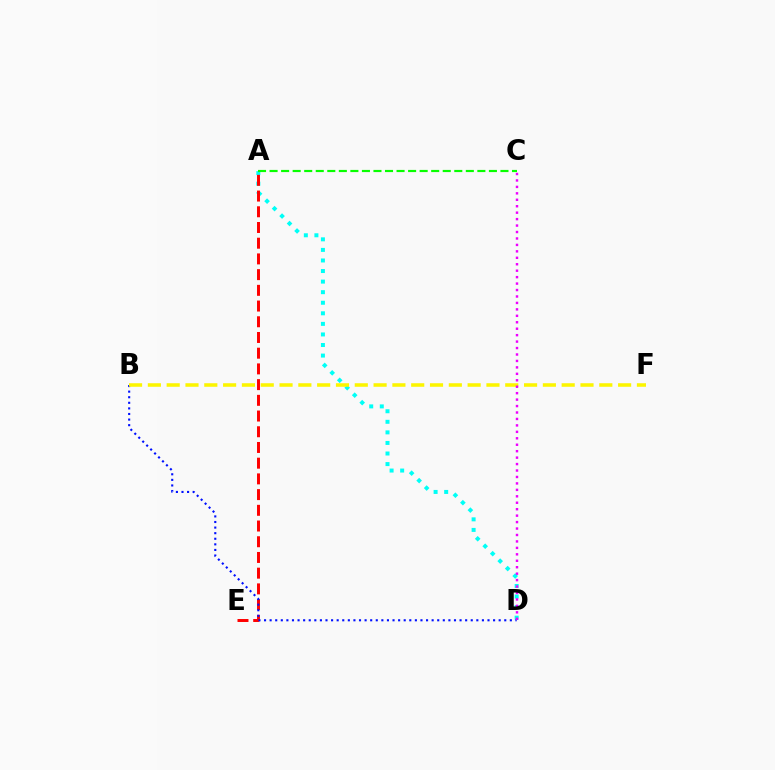{('A', 'D'): [{'color': '#00fff6', 'line_style': 'dotted', 'thickness': 2.87}], ('A', 'E'): [{'color': '#ff0000', 'line_style': 'dashed', 'thickness': 2.13}], ('B', 'D'): [{'color': '#0010ff', 'line_style': 'dotted', 'thickness': 1.52}], ('A', 'C'): [{'color': '#08ff00', 'line_style': 'dashed', 'thickness': 1.57}], ('B', 'F'): [{'color': '#fcf500', 'line_style': 'dashed', 'thickness': 2.56}], ('C', 'D'): [{'color': '#ee00ff', 'line_style': 'dotted', 'thickness': 1.75}]}